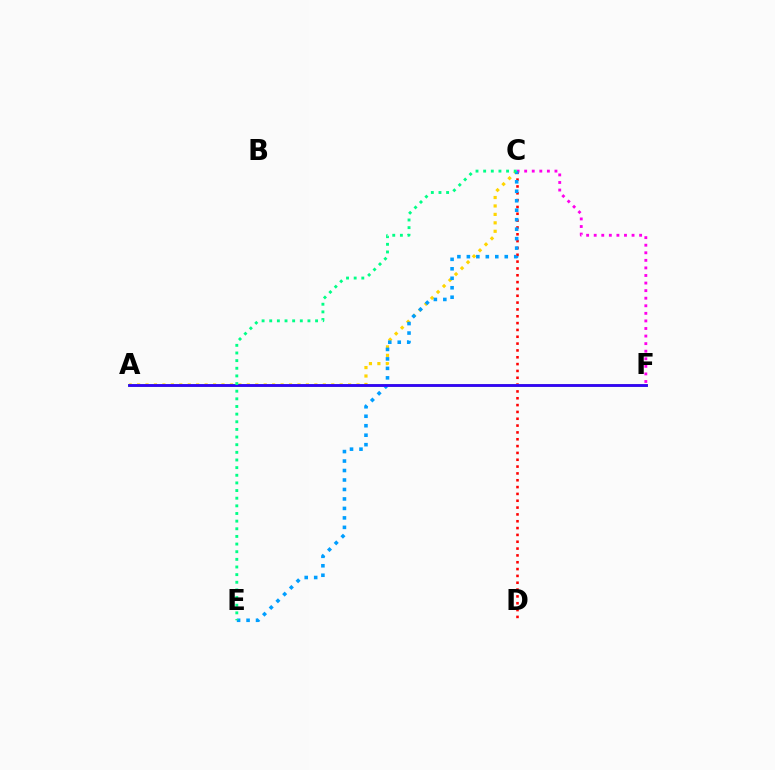{('C', 'D'): [{'color': '#ff0000', 'line_style': 'dotted', 'thickness': 1.86}], ('A', 'C'): [{'color': '#ffd500', 'line_style': 'dotted', 'thickness': 2.29}], ('C', 'F'): [{'color': '#ff00ed', 'line_style': 'dotted', 'thickness': 2.06}], ('A', 'F'): [{'color': '#4fff00', 'line_style': 'solid', 'thickness': 2.07}, {'color': '#3700ff', 'line_style': 'solid', 'thickness': 2.01}], ('C', 'E'): [{'color': '#009eff', 'line_style': 'dotted', 'thickness': 2.57}, {'color': '#00ff86', 'line_style': 'dotted', 'thickness': 2.08}]}